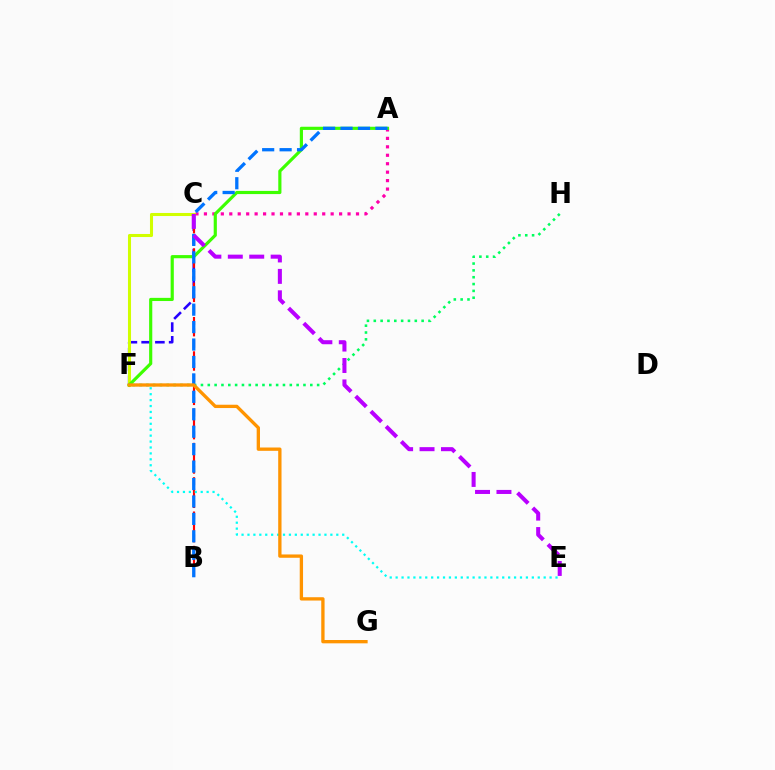{('C', 'F'): [{'color': '#2500ff', 'line_style': 'dashed', 'thickness': 1.87}, {'color': '#d1ff00', 'line_style': 'solid', 'thickness': 2.2}], ('F', 'H'): [{'color': '#00ff5c', 'line_style': 'dotted', 'thickness': 1.86}], ('A', 'C'): [{'color': '#ff00ac', 'line_style': 'dotted', 'thickness': 2.3}], ('B', 'C'): [{'color': '#ff0000', 'line_style': 'dashed', 'thickness': 1.55}], ('A', 'F'): [{'color': '#3dff00', 'line_style': 'solid', 'thickness': 2.28}], ('A', 'B'): [{'color': '#0074ff', 'line_style': 'dashed', 'thickness': 2.37}], ('E', 'F'): [{'color': '#00fff6', 'line_style': 'dotted', 'thickness': 1.61}], ('F', 'G'): [{'color': '#ff9400', 'line_style': 'solid', 'thickness': 2.39}], ('C', 'E'): [{'color': '#b900ff', 'line_style': 'dashed', 'thickness': 2.91}]}